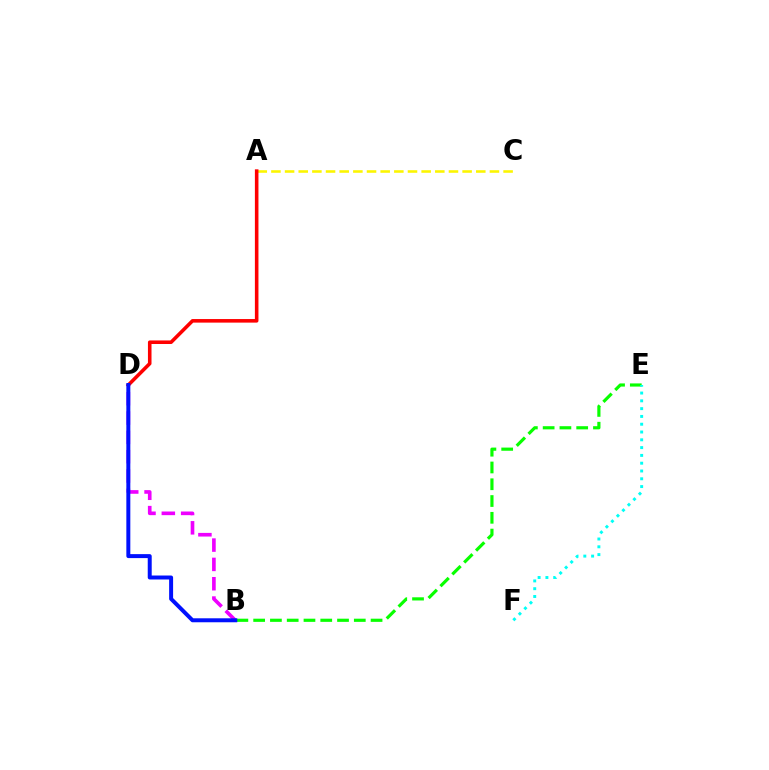{('B', 'D'): [{'color': '#ee00ff', 'line_style': 'dashed', 'thickness': 2.63}, {'color': '#0010ff', 'line_style': 'solid', 'thickness': 2.86}], ('A', 'C'): [{'color': '#fcf500', 'line_style': 'dashed', 'thickness': 1.86}], ('B', 'E'): [{'color': '#08ff00', 'line_style': 'dashed', 'thickness': 2.28}], ('E', 'F'): [{'color': '#00fff6', 'line_style': 'dotted', 'thickness': 2.12}], ('A', 'D'): [{'color': '#ff0000', 'line_style': 'solid', 'thickness': 2.57}]}